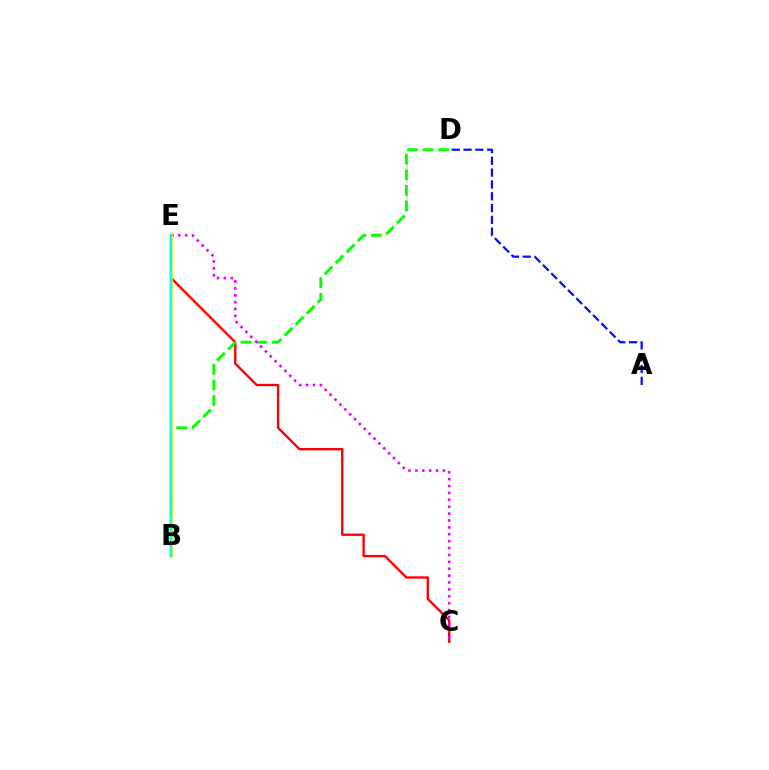{('C', 'E'): [{'color': '#ff0000', 'line_style': 'solid', 'thickness': 1.7}, {'color': '#ee00ff', 'line_style': 'dotted', 'thickness': 1.87}], ('B', 'D'): [{'color': '#08ff00', 'line_style': 'dashed', 'thickness': 2.12}], ('B', 'E'): [{'color': '#fcf500', 'line_style': 'solid', 'thickness': 2.59}, {'color': '#00fff6', 'line_style': 'solid', 'thickness': 1.61}], ('A', 'D'): [{'color': '#0010ff', 'line_style': 'dashed', 'thickness': 1.6}]}